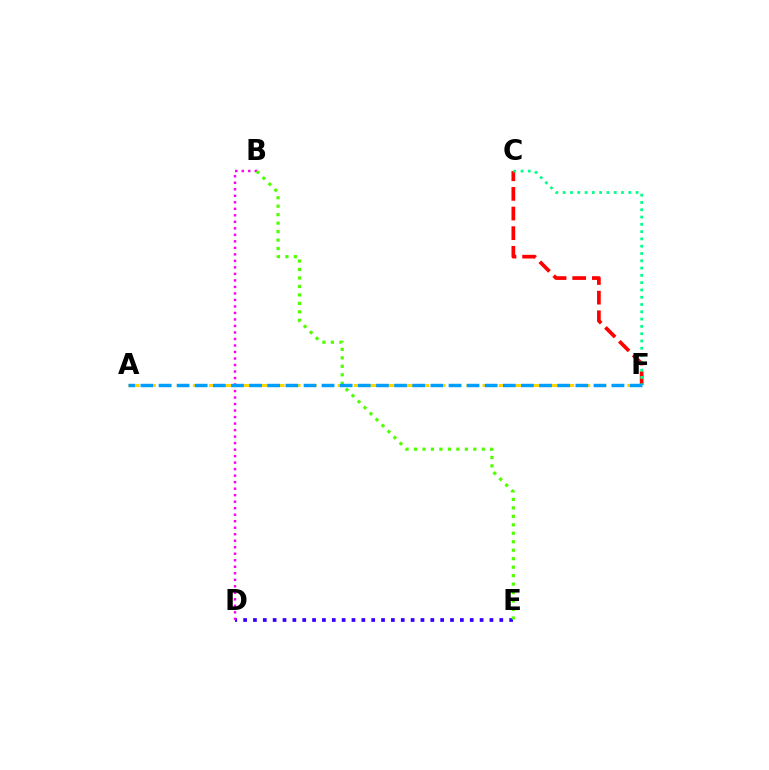{('C', 'F'): [{'color': '#ff0000', 'line_style': 'dashed', 'thickness': 2.67}, {'color': '#00ff86', 'line_style': 'dotted', 'thickness': 1.98}], ('D', 'E'): [{'color': '#3700ff', 'line_style': 'dotted', 'thickness': 2.68}], ('B', 'D'): [{'color': '#ff00ed', 'line_style': 'dotted', 'thickness': 1.77}], ('B', 'E'): [{'color': '#4fff00', 'line_style': 'dotted', 'thickness': 2.3}], ('A', 'F'): [{'color': '#ffd500', 'line_style': 'dashed', 'thickness': 2.19}, {'color': '#009eff', 'line_style': 'dashed', 'thickness': 2.46}]}